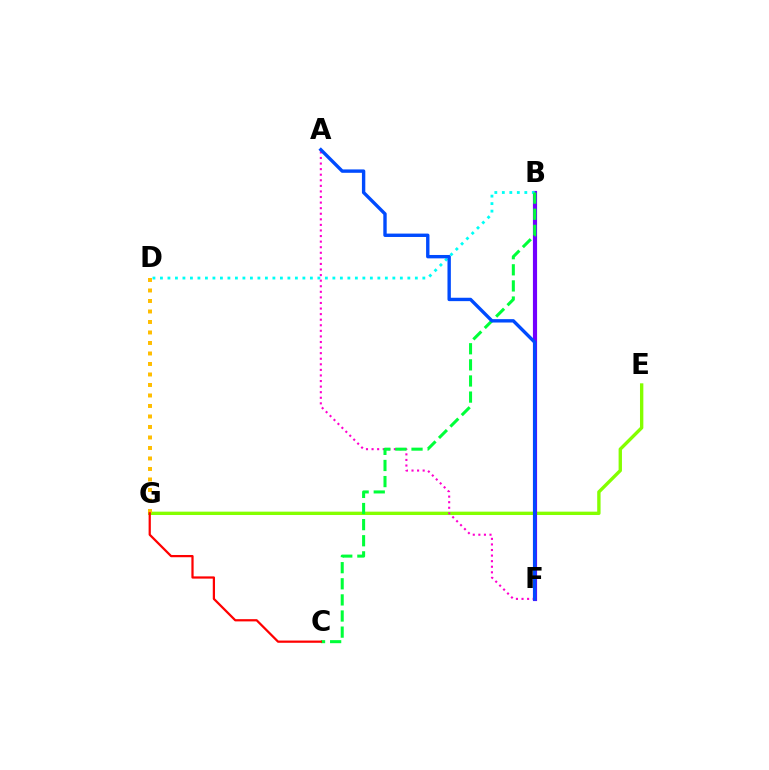{('E', 'G'): [{'color': '#84ff00', 'line_style': 'solid', 'thickness': 2.42}], ('D', 'G'): [{'color': '#ffbd00', 'line_style': 'dotted', 'thickness': 2.85}], ('B', 'F'): [{'color': '#7200ff', 'line_style': 'solid', 'thickness': 2.99}], ('A', 'F'): [{'color': '#ff00cf', 'line_style': 'dotted', 'thickness': 1.52}, {'color': '#004bff', 'line_style': 'solid', 'thickness': 2.44}], ('B', 'D'): [{'color': '#00fff6', 'line_style': 'dotted', 'thickness': 2.04}], ('B', 'C'): [{'color': '#00ff39', 'line_style': 'dashed', 'thickness': 2.19}], ('C', 'G'): [{'color': '#ff0000', 'line_style': 'solid', 'thickness': 1.61}]}